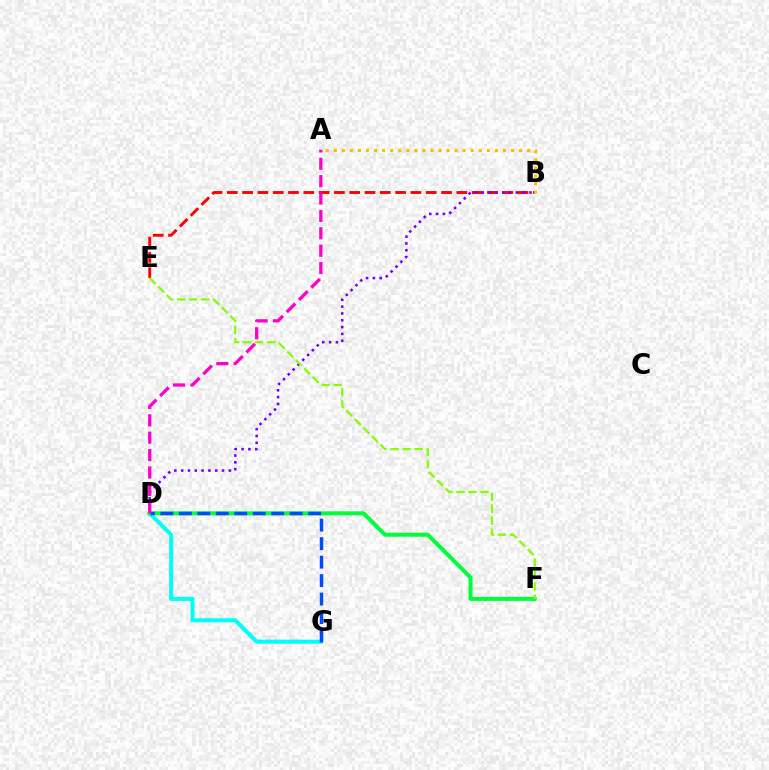{('D', 'G'): [{'color': '#00fff6', 'line_style': 'solid', 'thickness': 2.89}, {'color': '#004bff', 'line_style': 'dashed', 'thickness': 2.51}], ('B', 'E'): [{'color': '#ff0000', 'line_style': 'dashed', 'thickness': 2.08}], ('A', 'B'): [{'color': '#ffbd00', 'line_style': 'dotted', 'thickness': 2.19}], ('B', 'D'): [{'color': '#7200ff', 'line_style': 'dotted', 'thickness': 1.85}], ('D', 'F'): [{'color': '#00ff39', 'line_style': 'solid', 'thickness': 2.88}], ('E', 'F'): [{'color': '#84ff00', 'line_style': 'dashed', 'thickness': 1.63}], ('A', 'D'): [{'color': '#ff00cf', 'line_style': 'dashed', 'thickness': 2.36}]}